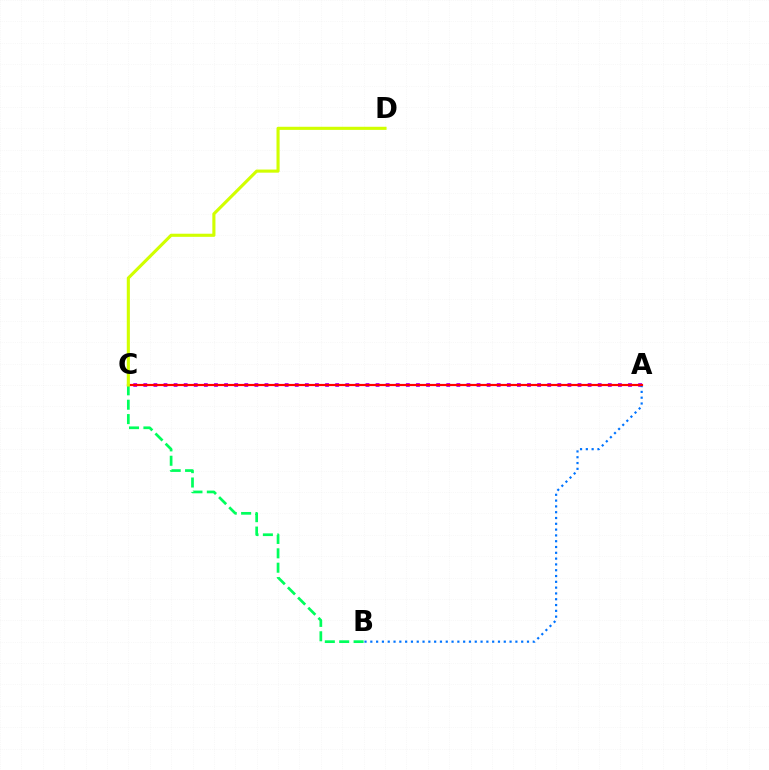{('A', 'C'): [{'color': '#b900ff', 'line_style': 'dotted', 'thickness': 2.74}, {'color': '#ff0000', 'line_style': 'solid', 'thickness': 1.58}], ('B', 'C'): [{'color': '#00ff5c', 'line_style': 'dashed', 'thickness': 1.95}], ('A', 'B'): [{'color': '#0074ff', 'line_style': 'dotted', 'thickness': 1.58}], ('C', 'D'): [{'color': '#d1ff00', 'line_style': 'solid', 'thickness': 2.24}]}